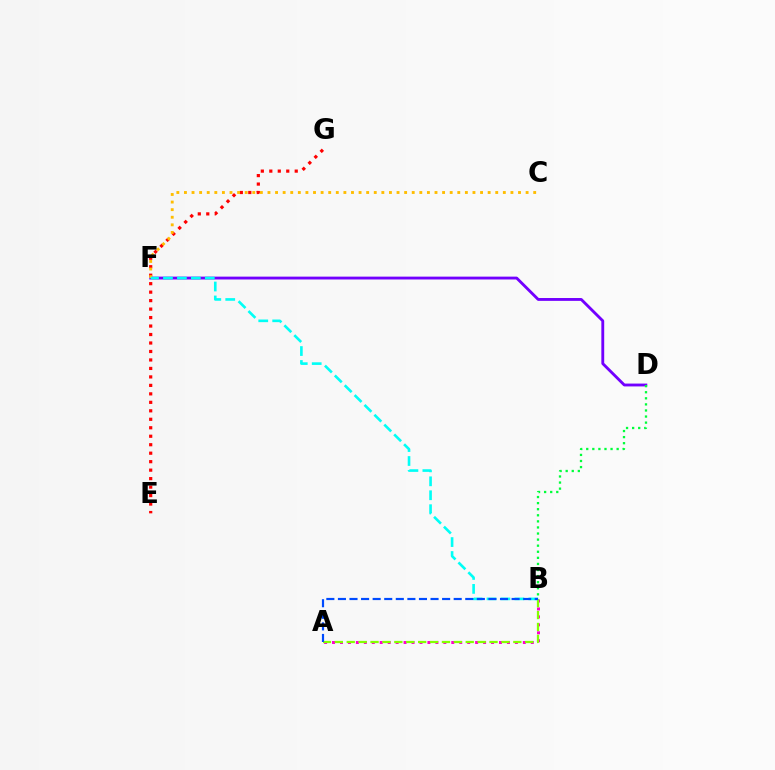{('A', 'B'): [{'color': '#ff00cf', 'line_style': 'dotted', 'thickness': 2.16}, {'color': '#84ff00', 'line_style': 'dashed', 'thickness': 1.62}, {'color': '#004bff', 'line_style': 'dashed', 'thickness': 1.57}], ('E', 'G'): [{'color': '#ff0000', 'line_style': 'dotted', 'thickness': 2.3}], ('D', 'F'): [{'color': '#7200ff', 'line_style': 'solid', 'thickness': 2.05}], ('C', 'F'): [{'color': '#ffbd00', 'line_style': 'dotted', 'thickness': 2.06}], ('B', 'F'): [{'color': '#00fff6', 'line_style': 'dashed', 'thickness': 1.89}], ('B', 'D'): [{'color': '#00ff39', 'line_style': 'dotted', 'thickness': 1.65}]}